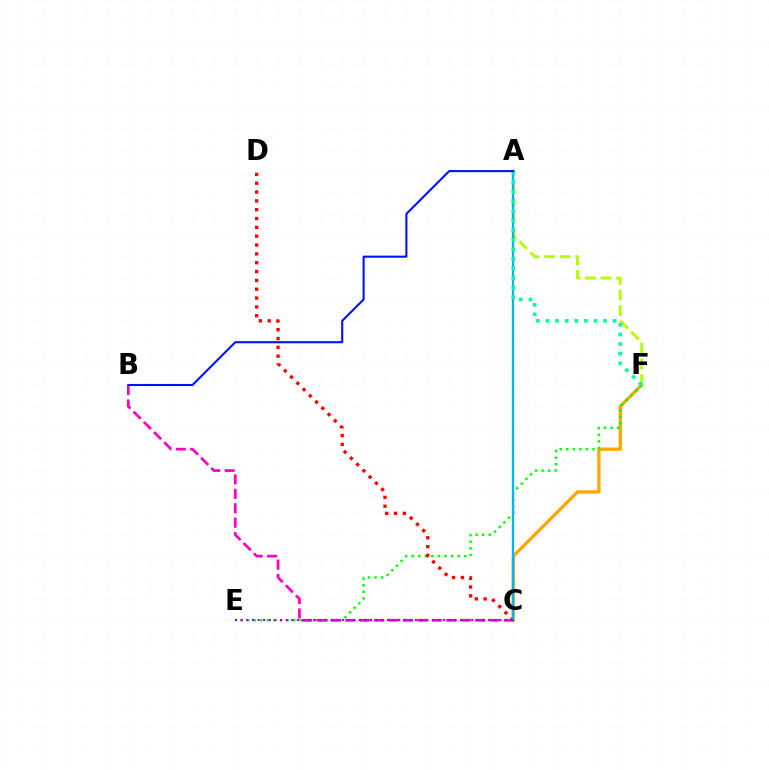{('C', 'F'): [{'color': '#ffa500', 'line_style': 'solid', 'thickness': 2.38}], ('E', 'F'): [{'color': '#08ff00', 'line_style': 'dotted', 'thickness': 1.78}], ('C', 'D'): [{'color': '#ff0000', 'line_style': 'dotted', 'thickness': 2.4}], ('A', 'F'): [{'color': '#b3ff00', 'line_style': 'dashed', 'thickness': 2.12}, {'color': '#00ff9d', 'line_style': 'dotted', 'thickness': 2.61}], ('A', 'C'): [{'color': '#00b5ff', 'line_style': 'solid', 'thickness': 1.68}], ('B', 'C'): [{'color': '#ff00bd', 'line_style': 'dashed', 'thickness': 1.96}], ('C', 'E'): [{'color': '#9b00ff', 'line_style': 'dotted', 'thickness': 1.53}], ('A', 'B'): [{'color': '#0010ff', 'line_style': 'solid', 'thickness': 1.5}]}